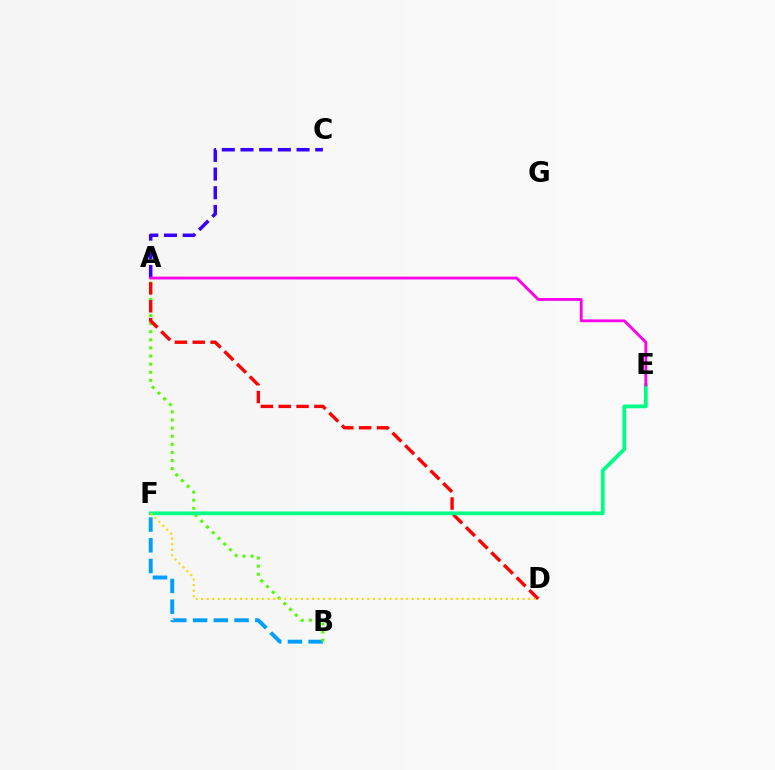{('B', 'F'): [{'color': '#009eff', 'line_style': 'dashed', 'thickness': 2.82}], ('A', 'B'): [{'color': '#4fff00', 'line_style': 'dotted', 'thickness': 2.2}], ('A', 'D'): [{'color': '#ff0000', 'line_style': 'dashed', 'thickness': 2.43}], ('A', 'C'): [{'color': '#3700ff', 'line_style': 'dashed', 'thickness': 2.54}], ('E', 'F'): [{'color': '#00ff86', 'line_style': 'solid', 'thickness': 2.71}], ('D', 'F'): [{'color': '#ffd500', 'line_style': 'dotted', 'thickness': 1.51}], ('A', 'E'): [{'color': '#ff00ed', 'line_style': 'solid', 'thickness': 2.04}]}